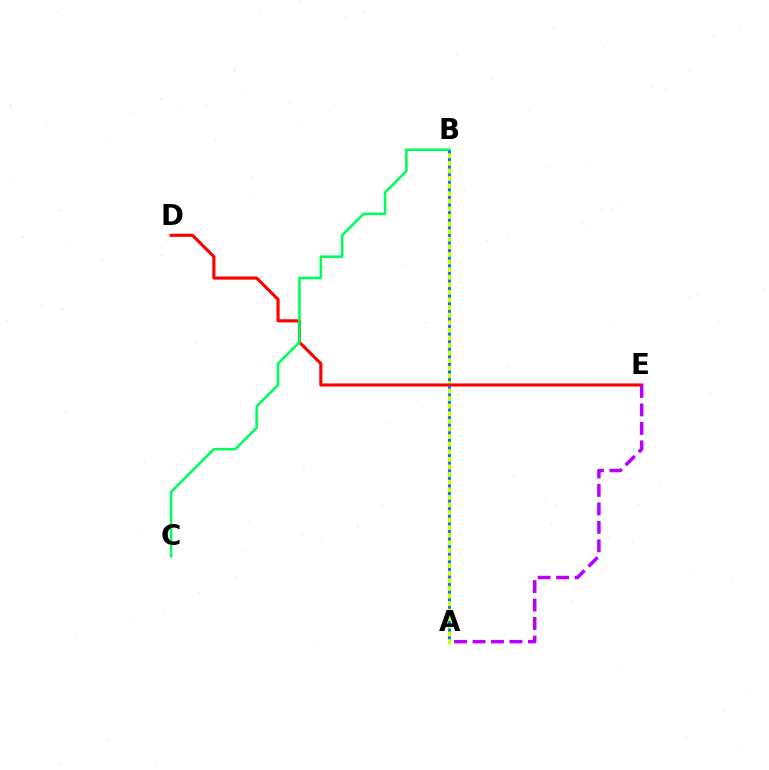{('A', 'B'): [{'color': '#d1ff00', 'line_style': 'solid', 'thickness': 2.28}, {'color': '#0074ff', 'line_style': 'dotted', 'thickness': 2.06}], ('D', 'E'): [{'color': '#ff0000', 'line_style': 'solid', 'thickness': 2.25}], ('B', 'C'): [{'color': '#00ff5c', 'line_style': 'solid', 'thickness': 1.85}], ('A', 'E'): [{'color': '#b900ff', 'line_style': 'dashed', 'thickness': 2.51}]}